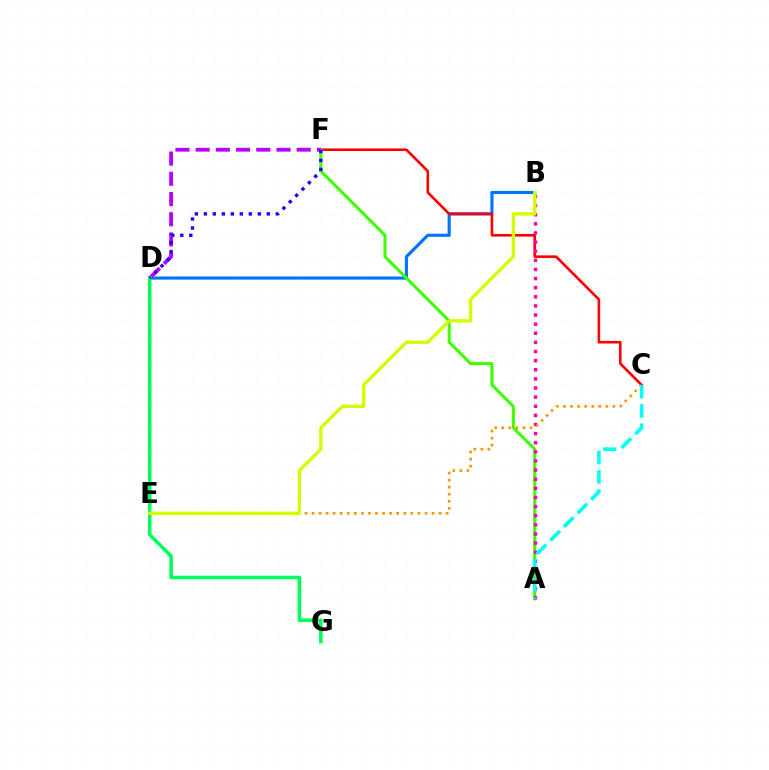{('B', 'D'): [{'color': '#0074ff', 'line_style': 'solid', 'thickness': 2.25}], ('C', 'F'): [{'color': '#ff0000', 'line_style': 'solid', 'thickness': 1.87}], ('A', 'F'): [{'color': '#3dff00', 'line_style': 'solid', 'thickness': 2.21}], ('A', 'B'): [{'color': '#ff00ac', 'line_style': 'dotted', 'thickness': 2.48}], ('C', 'E'): [{'color': '#ff9400', 'line_style': 'dotted', 'thickness': 1.92}], ('D', 'F'): [{'color': '#b900ff', 'line_style': 'dashed', 'thickness': 2.75}, {'color': '#2500ff', 'line_style': 'dotted', 'thickness': 2.44}], ('D', 'G'): [{'color': '#00ff5c', 'line_style': 'solid', 'thickness': 2.56}], ('B', 'E'): [{'color': '#d1ff00', 'line_style': 'solid', 'thickness': 2.41}], ('A', 'C'): [{'color': '#00fff6', 'line_style': 'dashed', 'thickness': 2.61}]}